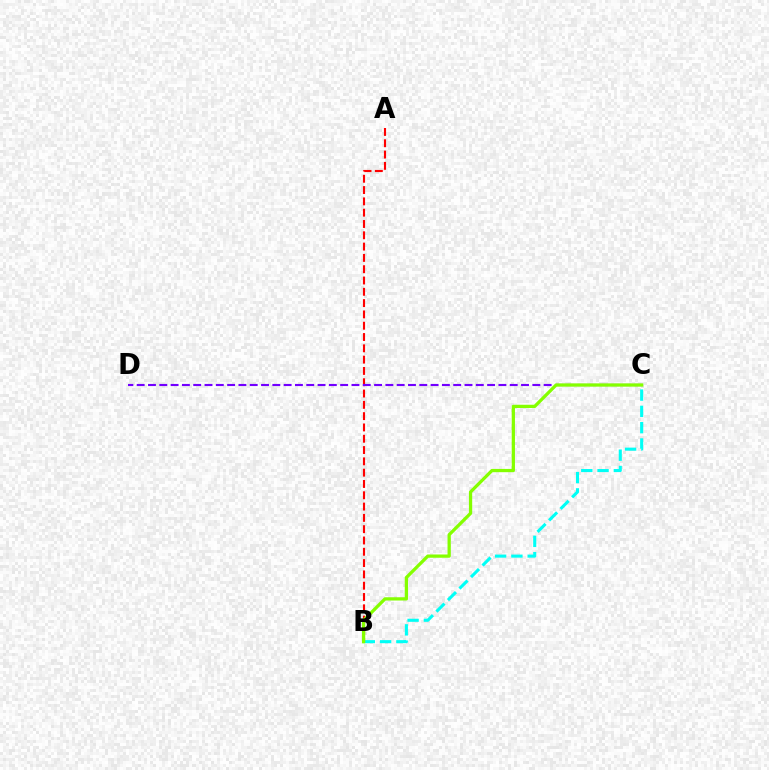{('A', 'B'): [{'color': '#ff0000', 'line_style': 'dashed', 'thickness': 1.54}], ('C', 'D'): [{'color': '#7200ff', 'line_style': 'dashed', 'thickness': 1.54}], ('B', 'C'): [{'color': '#00fff6', 'line_style': 'dashed', 'thickness': 2.21}, {'color': '#84ff00', 'line_style': 'solid', 'thickness': 2.35}]}